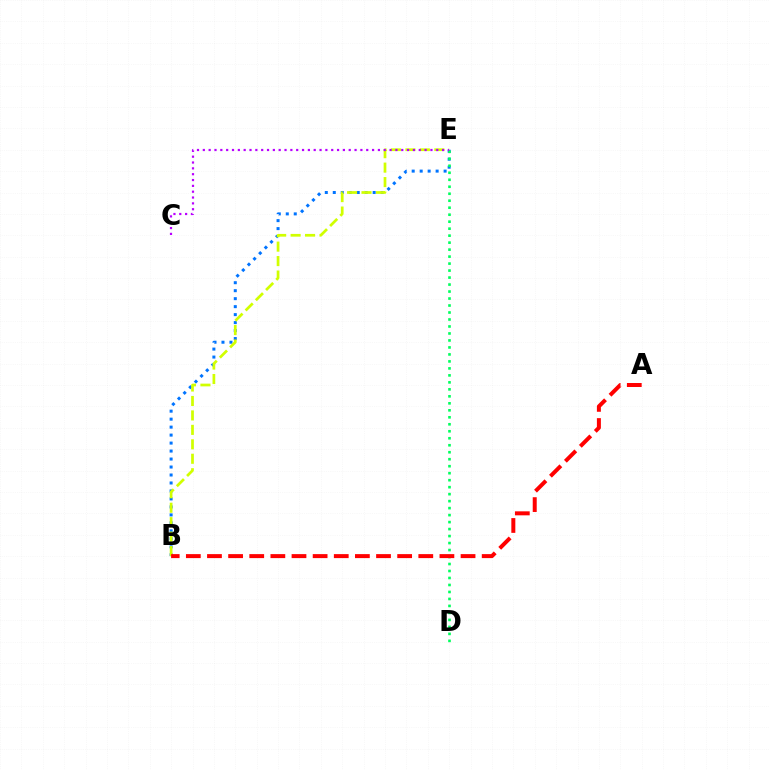{('B', 'E'): [{'color': '#0074ff', 'line_style': 'dotted', 'thickness': 2.17}, {'color': '#d1ff00', 'line_style': 'dashed', 'thickness': 1.96}], ('D', 'E'): [{'color': '#00ff5c', 'line_style': 'dotted', 'thickness': 1.9}], ('C', 'E'): [{'color': '#b900ff', 'line_style': 'dotted', 'thickness': 1.59}], ('A', 'B'): [{'color': '#ff0000', 'line_style': 'dashed', 'thickness': 2.87}]}